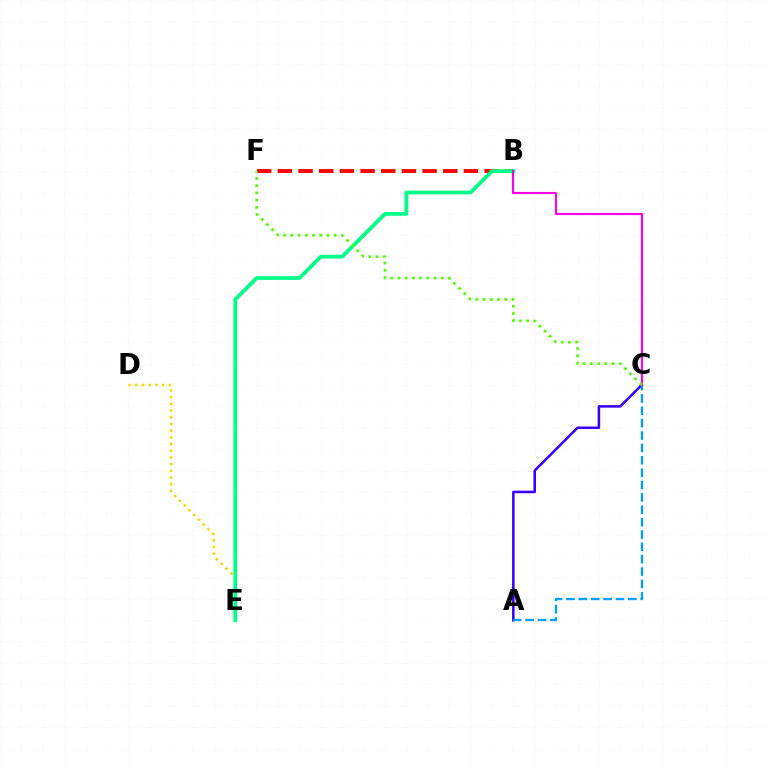{('D', 'E'): [{'color': '#ffd500', 'line_style': 'dotted', 'thickness': 1.82}], ('B', 'F'): [{'color': '#ff0000', 'line_style': 'dashed', 'thickness': 2.81}], ('B', 'E'): [{'color': '#00ff86', 'line_style': 'solid', 'thickness': 2.7}], ('A', 'C'): [{'color': '#3700ff', 'line_style': 'solid', 'thickness': 1.83}, {'color': '#009eff', 'line_style': 'dashed', 'thickness': 1.68}], ('B', 'C'): [{'color': '#ff00ed', 'line_style': 'solid', 'thickness': 1.54}], ('C', 'F'): [{'color': '#4fff00', 'line_style': 'dotted', 'thickness': 1.96}]}